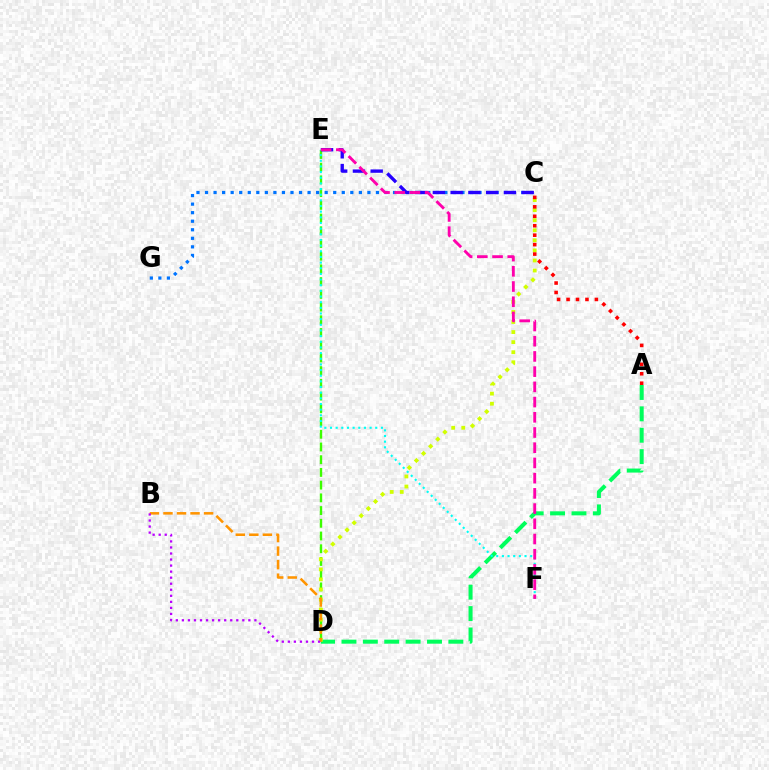{('A', 'D'): [{'color': '#00ff5c', 'line_style': 'dashed', 'thickness': 2.9}], ('D', 'E'): [{'color': '#3dff00', 'line_style': 'dashed', 'thickness': 1.73}], ('C', 'D'): [{'color': '#d1ff00', 'line_style': 'dotted', 'thickness': 2.73}], ('B', 'D'): [{'color': '#ff9400', 'line_style': 'dashed', 'thickness': 1.84}, {'color': '#b900ff', 'line_style': 'dotted', 'thickness': 1.64}], ('C', 'G'): [{'color': '#0074ff', 'line_style': 'dotted', 'thickness': 2.32}], ('C', 'E'): [{'color': '#2500ff', 'line_style': 'dashed', 'thickness': 2.41}], ('A', 'C'): [{'color': '#ff0000', 'line_style': 'dotted', 'thickness': 2.57}], ('E', 'F'): [{'color': '#00fff6', 'line_style': 'dotted', 'thickness': 1.54}, {'color': '#ff00ac', 'line_style': 'dashed', 'thickness': 2.07}]}